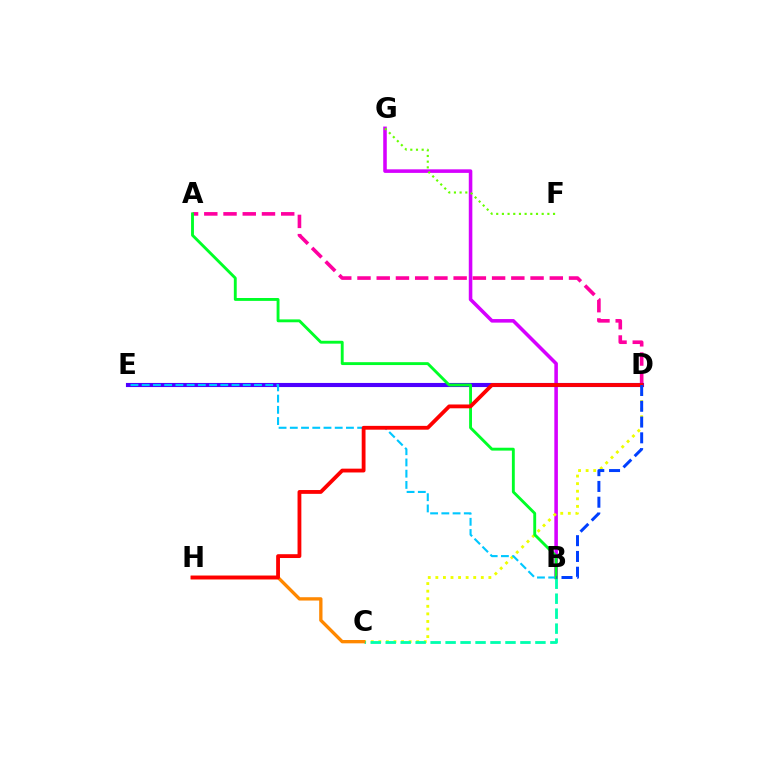{('B', 'G'): [{'color': '#d600ff', 'line_style': 'solid', 'thickness': 2.56}], ('F', 'G'): [{'color': '#66ff00', 'line_style': 'dotted', 'thickness': 1.54}], ('A', 'D'): [{'color': '#ff00a0', 'line_style': 'dashed', 'thickness': 2.61}], ('D', 'E'): [{'color': '#4f00ff', 'line_style': 'solid', 'thickness': 2.96}], ('C', 'D'): [{'color': '#eeff00', 'line_style': 'dotted', 'thickness': 2.06}], ('B', 'C'): [{'color': '#00ffaf', 'line_style': 'dashed', 'thickness': 2.03}], ('C', 'H'): [{'color': '#ff8800', 'line_style': 'solid', 'thickness': 2.39}], ('B', 'E'): [{'color': '#00c7ff', 'line_style': 'dashed', 'thickness': 1.53}], ('A', 'B'): [{'color': '#00ff27', 'line_style': 'solid', 'thickness': 2.07}], ('D', 'H'): [{'color': '#ff0000', 'line_style': 'solid', 'thickness': 2.75}], ('B', 'D'): [{'color': '#003fff', 'line_style': 'dashed', 'thickness': 2.14}]}